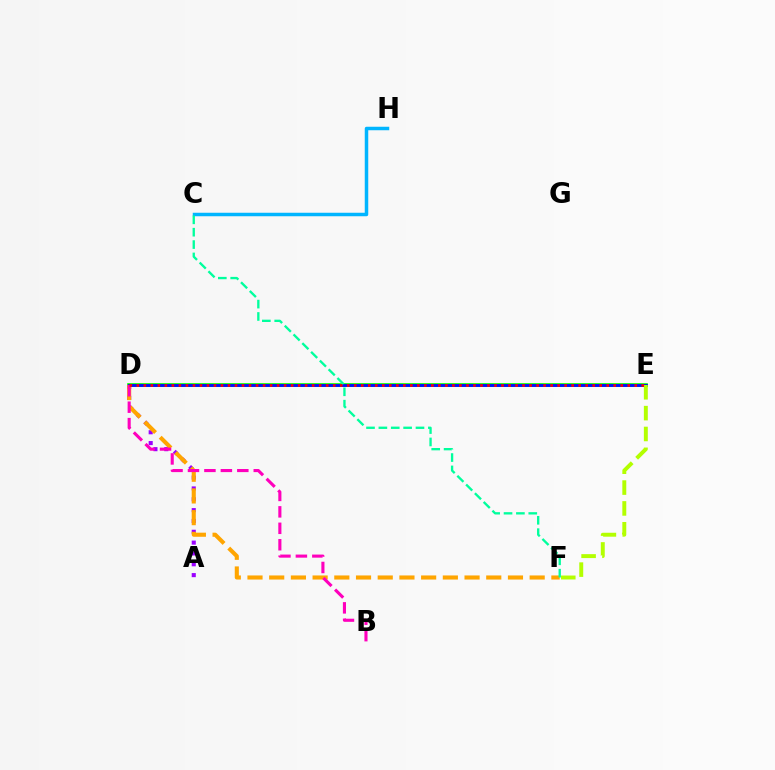{('D', 'E'): [{'color': '#08ff00', 'line_style': 'solid', 'thickness': 2.65}, {'color': '#0010ff', 'line_style': 'solid', 'thickness': 2.06}, {'color': '#ff0000', 'line_style': 'dotted', 'thickness': 1.91}], ('A', 'D'): [{'color': '#9b00ff', 'line_style': 'dotted', 'thickness': 2.94}], ('D', 'F'): [{'color': '#ffa500', 'line_style': 'dashed', 'thickness': 2.95}], ('C', 'H'): [{'color': '#00b5ff', 'line_style': 'solid', 'thickness': 2.51}], ('C', 'F'): [{'color': '#00ff9d', 'line_style': 'dashed', 'thickness': 1.68}], ('E', 'F'): [{'color': '#b3ff00', 'line_style': 'dashed', 'thickness': 2.83}], ('B', 'D'): [{'color': '#ff00bd', 'line_style': 'dashed', 'thickness': 2.23}]}